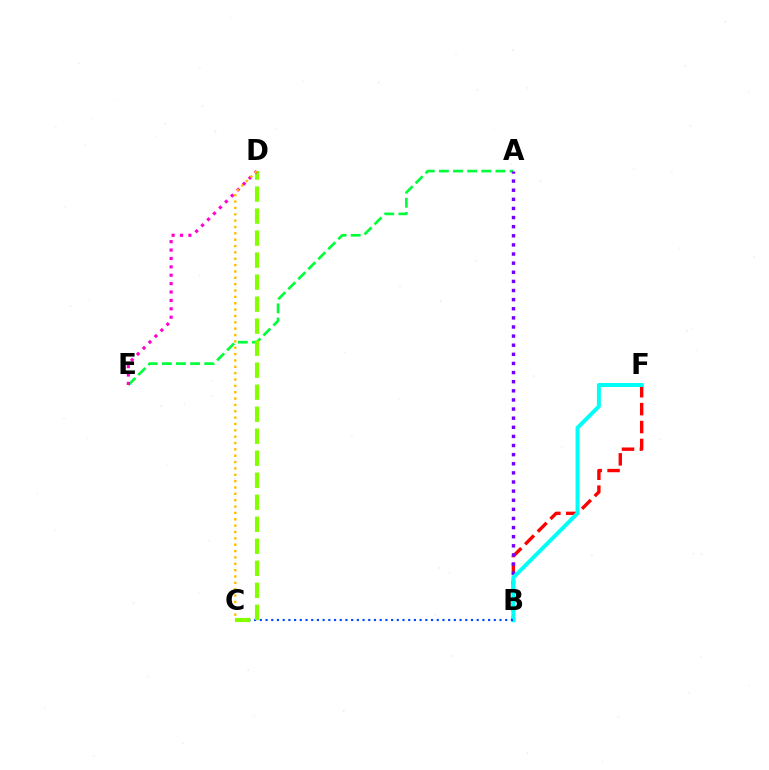{('B', 'F'): [{'color': '#ff0000', 'line_style': 'dashed', 'thickness': 2.43}, {'color': '#00fff6', 'line_style': 'solid', 'thickness': 2.85}], ('A', 'E'): [{'color': '#00ff39', 'line_style': 'dashed', 'thickness': 1.92}], ('A', 'B'): [{'color': '#7200ff', 'line_style': 'dotted', 'thickness': 2.48}], ('B', 'C'): [{'color': '#004bff', 'line_style': 'dotted', 'thickness': 1.55}], ('C', 'D'): [{'color': '#84ff00', 'line_style': 'dashed', 'thickness': 2.99}, {'color': '#ffbd00', 'line_style': 'dotted', 'thickness': 1.73}], ('D', 'E'): [{'color': '#ff00cf', 'line_style': 'dotted', 'thickness': 2.28}]}